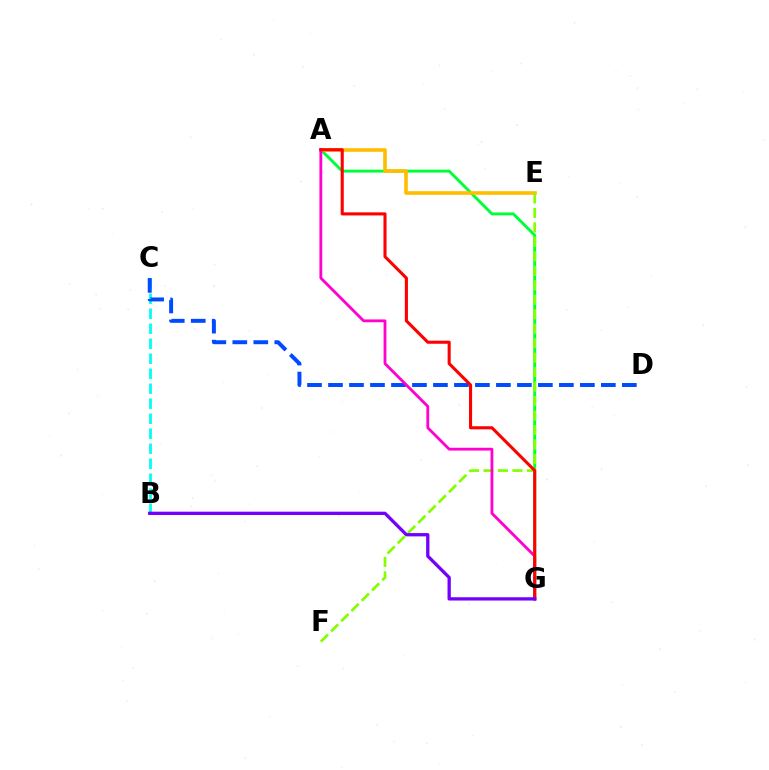{('B', 'C'): [{'color': '#00fff6', 'line_style': 'dashed', 'thickness': 2.04}], ('A', 'G'): [{'color': '#00ff39', 'line_style': 'solid', 'thickness': 2.09}, {'color': '#ff00cf', 'line_style': 'solid', 'thickness': 2.02}, {'color': '#ff0000', 'line_style': 'solid', 'thickness': 2.22}], ('A', 'E'): [{'color': '#ffbd00', 'line_style': 'solid', 'thickness': 2.6}], ('E', 'F'): [{'color': '#84ff00', 'line_style': 'dashed', 'thickness': 1.97}], ('C', 'D'): [{'color': '#004bff', 'line_style': 'dashed', 'thickness': 2.85}], ('B', 'G'): [{'color': '#7200ff', 'line_style': 'solid', 'thickness': 2.37}]}